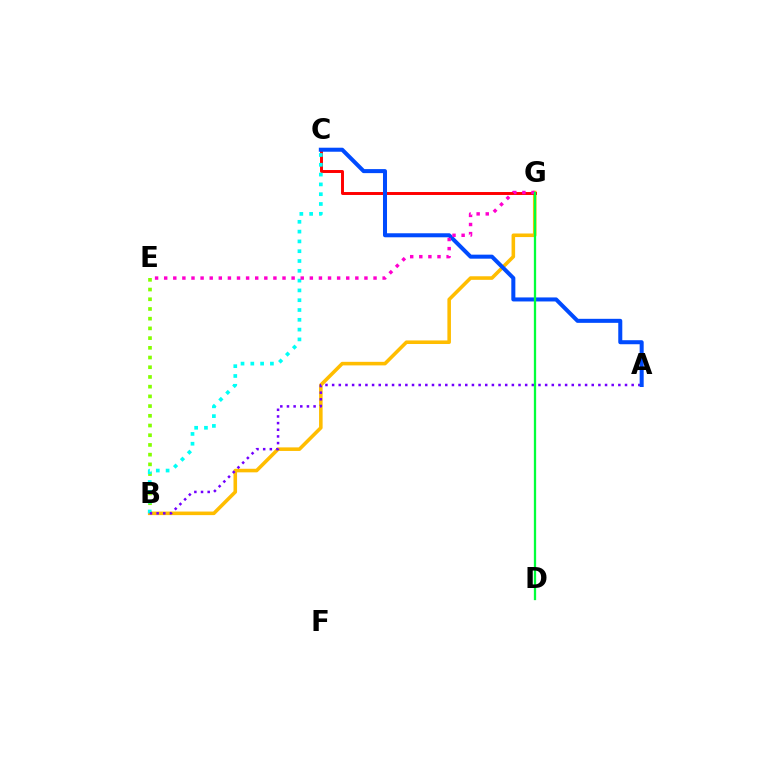{('B', 'E'): [{'color': '#84ff00', 'line_style': 'dotted', 'thickness': 2.64}], ('B', 'G'): [{'color': '#ffbd00', 'line_style': 'solid', 'thickness': 2.57}], ('C', 'G'): [{'color': '#ff0000', 'line_style': 'solid', 'thickness': 2.12}], ('B', 'C'): [{'color': '#00fff6', 'line_style': 'dotted', 'thickness': 2.66}], ('A', 'B'): [{'color': '#7200ff', 'line_style': 'dotted', 'thickness': 1.81}], ('A', 'C'): [{'color': '#004bff', 'line_style': 'solid', 'thickness': 2.9}], ('E', 'G'): [{'color': '#ff00cf', 'line_style': 'dotted', 'thickness': 2.47}], ('D', 'G'): [{'color': '#00ff39', 'line_style': 'solid', 'thickness': 1.65}]}